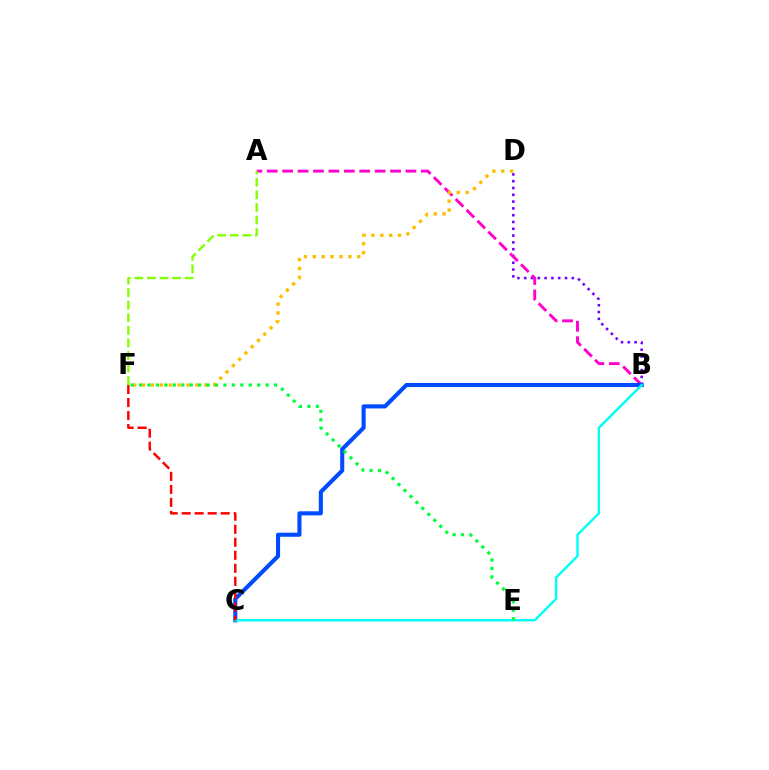{('B', 'D'): [{'color': '#7200ff', 'line_style': 'dotted', 'thickness': 1.85}], ('A', 'B'): [{'color': '#ff00cf', 'line_style': 'dashed', 'thickness': 2.09}], ('B', 'C'): [{'color': '#004bff', 'line_style': 'solid', 'thickness': 2.94}, {'color': '#00fff6', 'line_style': 'solid', 'thickness': 1.73}], ('D', 'F'): [{'color': '#ffbd00', 'line_style': 'dotted', 'thickness': 2.42}], ('E', 'F'): [{'color': '#00ff39', 'line_style': 'dotted', 'thickness': 2.29}], ('A', 'F'): [{'color': '#84ff00', 'line_style': 'dashed', 'thickness': 1.71}], ('C', 'F'): [{'color': '#ff0000', 'line_style': 'dashed', 'thickness': 1.77}]}